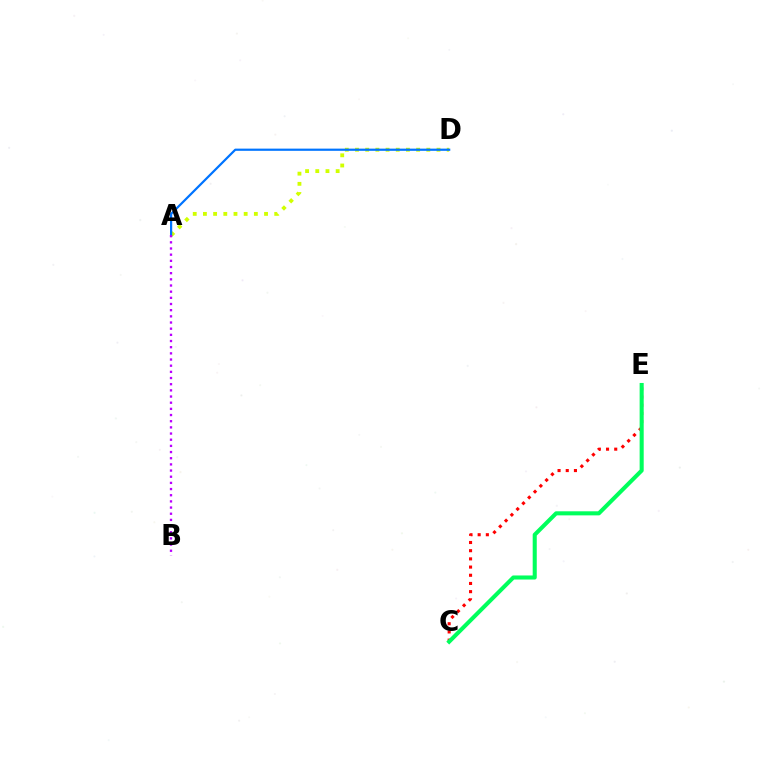{('C', 'E'): [{'color': '#ff0000', 'line_style': 'dotted', 'thickness': 2.23}, {'color': '#00ff5c', 'line_style': 'solid', 'thickness': 2.93}], ('A', 'D'): [{'color': '#d1ff00', 'line_style': 'dotted', 'thickness': 2.77}, {'color': '#0074ff', 'line_style': 'solid', 'thickness': 1.59}], ('A', 'B'): [{'color': '#b900ff', 'line_style': 'dotted', 'thickness': 1.68}]}